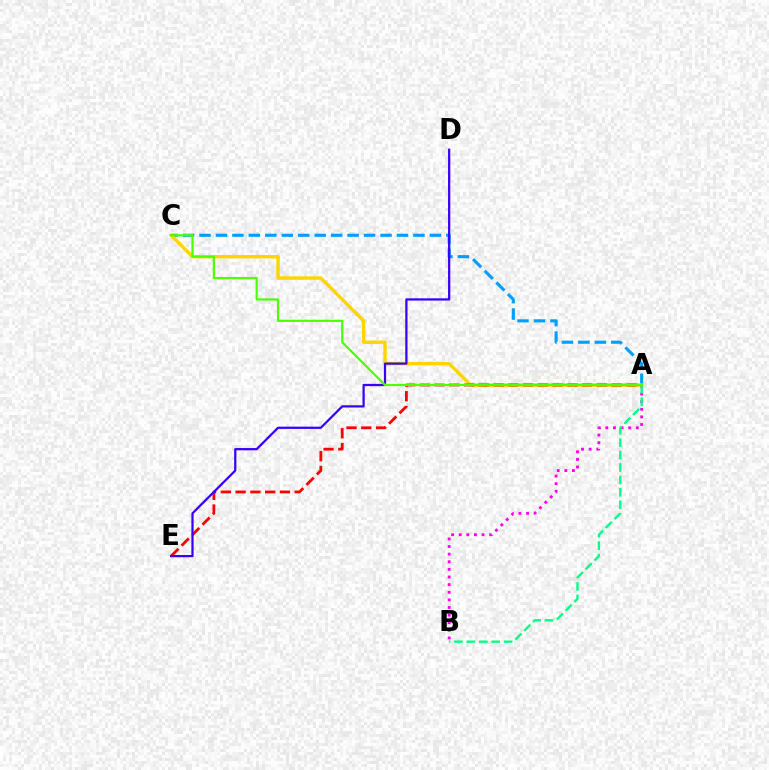{('A', 'C'): [{'color': '#009eff', 'line_style': 'dashed', 'thickness': 2.24}, {'color': '#ffd500', 'line_style': 'solid', 'thickness': 2.48}, {'color': '#4fff00', 'line_style': 'solid', 'thickness': 1.59}], ('A', 'B'): [{'color': '#ff00ed', 'line_style': 'dotted', 'thickness': 2.07}, {'color': '#00ff86', 'line_style': 'dashed', 'thickness': 1.69}], ('A', 'E'): [{'color': '#ff0000', 'line_style': 'dashed', 'thickness': 2.01}], ('D', 'E'): [{'color': '#3700ff', 'line_style': 'solid', 'thickness': 1.61}]}